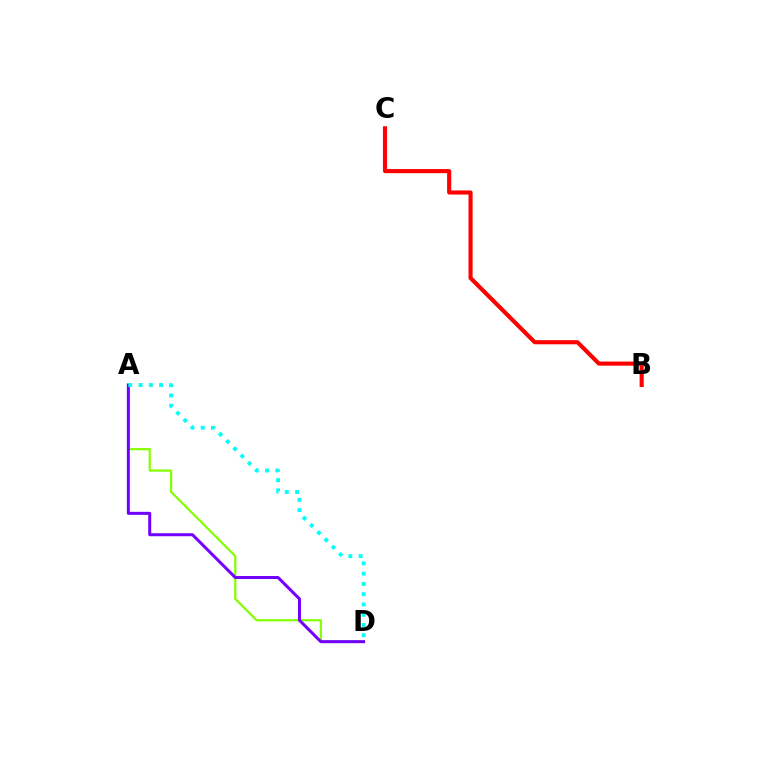{('A', 'D'): [{'color': '#84ff00', 'line_style': 'solid', 'thickness': 1.59}, {'color': '#7200ff', 'line_style': 'solid', 'thickness': 2.17}, {'color': '#00fff6', 'line_style': 'dotted', 'thickness': 2.79}], ('B', 'C'): [{'color': '#ff0000', 'line_style': 'solid', 'thickness': 2.96}]}